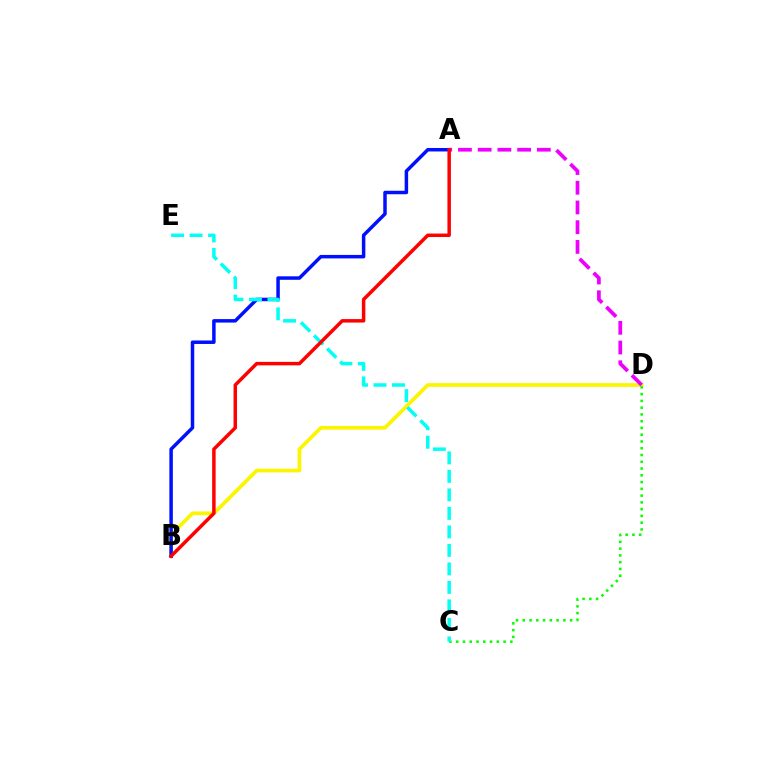{('B', 'D'): [{'color': '#fcf500', 'line_style': 'solid', 'thickness': 2.66}], ('C', 'D'): [{'color': '#08ff00', 'line_style': 'dotted', 'thickness': 1.84}], ('A', 'B'): [{'color': '#0010ff', 'line_style': 'solid', 'thickness': 2.51}, {'color': '#ff0000', 'line_style': 'solid', 'thickness': 2.5}], ('A', 'D'): [{'color': '#ee00ff', 'line_style': 'dashed', 'thickness': 2.68}], ('C', 'E'): [{'color': '#00fff6', 'line_style': 'dashed', 'thickness': 2.51}]}